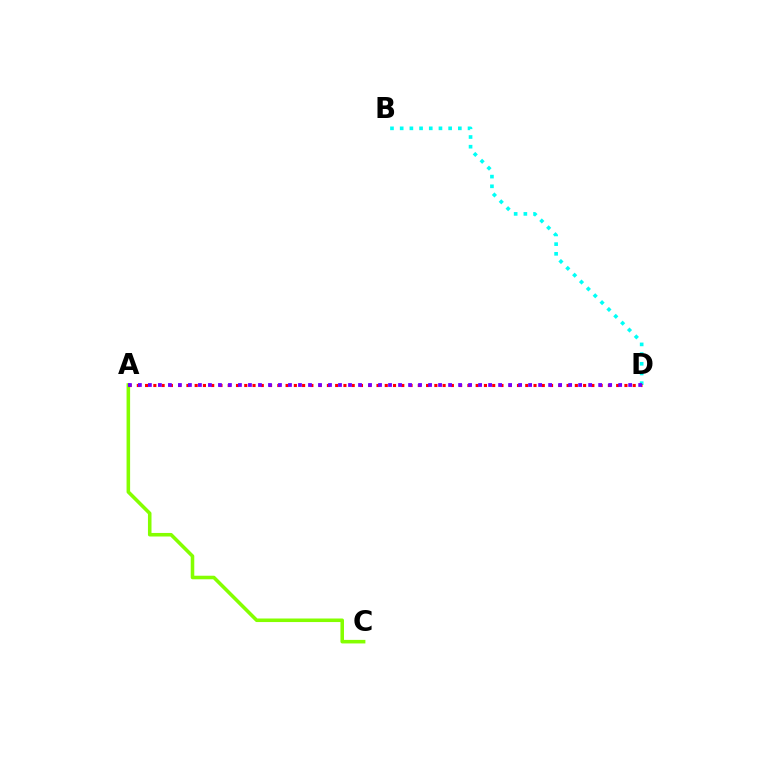{('A', 'C'): [{'color': '#84ff00', 'line_style': 'solid', 'thickness': 2.56}], ('B', 'D'): [{'color': '#00fff6', 'line_style': 'dotted', 'thickness': 2.63}], ('A', 'D'): [{'color': '#ff0000', 'line_style': 'dotted', 'thickness': 2.25}, {'color': '#7200ff', 'line_style': 'dotted', 'thickness': 2.72}]}